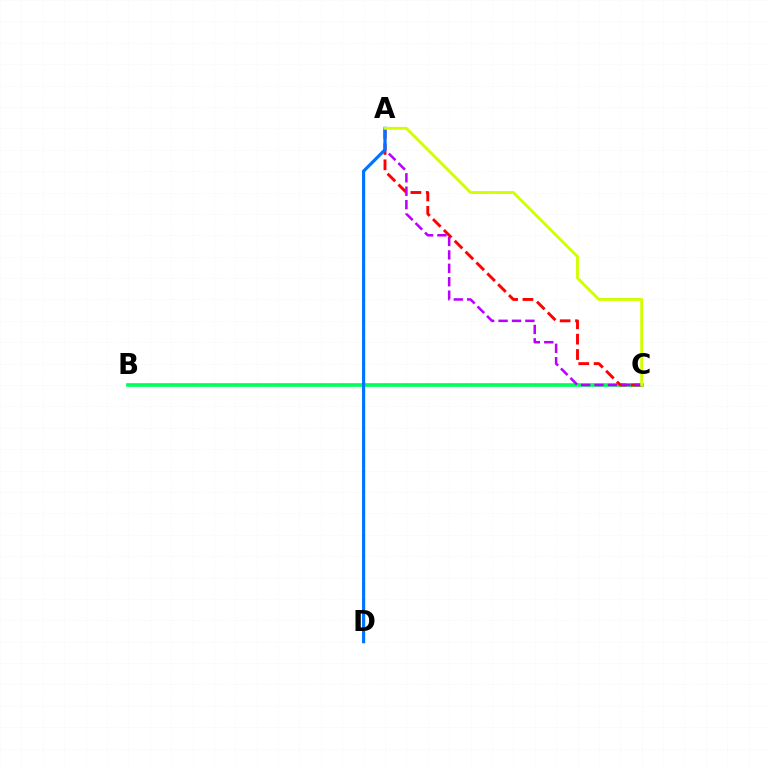{('B', 'C'): [{'color': '#00ff5c', 'line_style': 'solid', 'thickness': 2.65}], ('A', 'C'): [{'color': '#ff0000', 'line_style': 'dashed', 'thickness': 2.09}, {'color': '#b900ff', 'line_style': 'dashed', 'thickness': 1.82}, {'color': '#d1ff00', 'line_style': 'solid', 'thickness': 2.07}], ('A', 'D'): [{'color': '#0074ff', 'line_style': 'solid', 'thickness': 2.28}]}